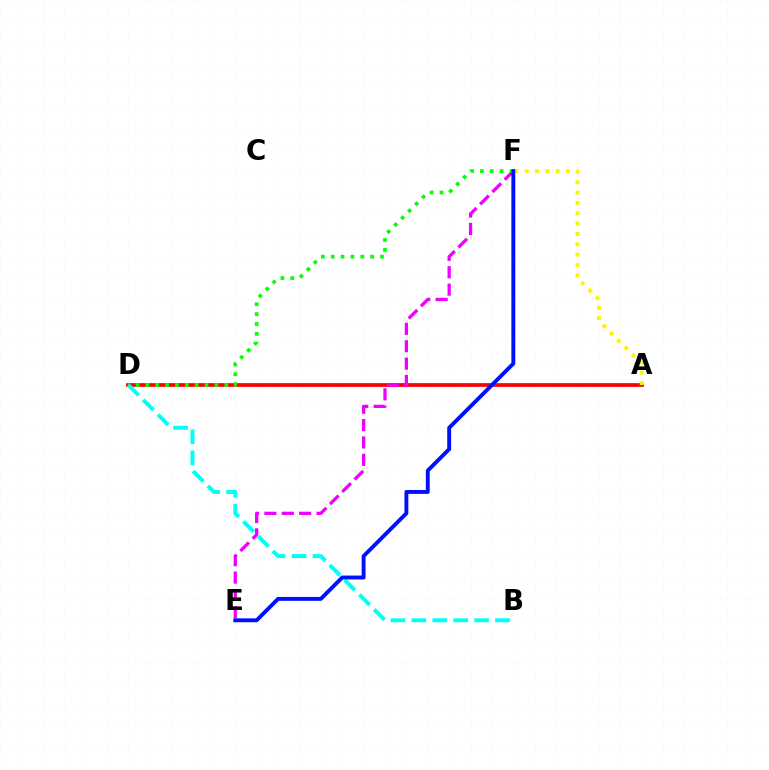{('A', 'D'): [{'color': '#ff0000', 'line_style': 'solid', 'thickness': 2.67}], ('E', 'F'): [{'color': '#ee00ff', 'line_style': 'dashed', 'thickness': 2.36}, {'color': '#0010ff', 'line_style': 'solid', 'thickness': 2.81}], ('A', 'F'): [{'color': '#fcf500', 'line_style': 'dotted', 'thickness': 2.81}], ('D', 'F'): [{'color': '#08ff00', 'line_style': 'dotted', 'thickness': 2.68}], ('B', 'D'): [{'color': '#00fff6', 'line_style': 'dashed', 'thickness': 2.84}]}